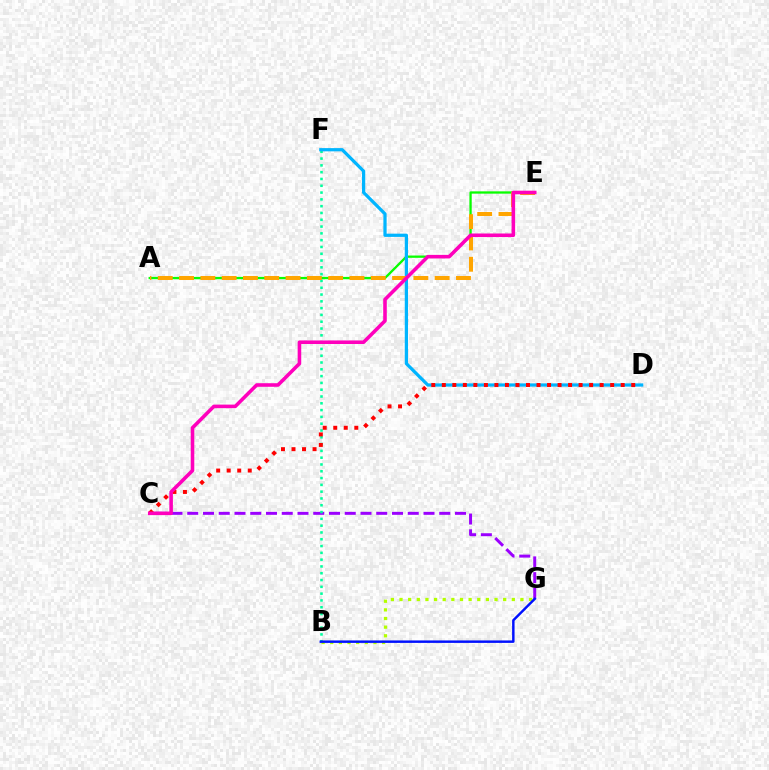{('A', 'E'): [{'color': '#08ff00', 'line_style': 'solid', 'thickness': 1.65}, {'color': '#ffa500', 'line_style': 'dashed', 'thickness': 2.89}], ('C', 'G'): [{'color': '#9b00ff', 'line_style': 'dashed', 'thickness': 2.14}], ('B', 'F'): [{'color': '#00ff9d', 'line_style': 'dotted', 'thickness': 1.85}], ('B', 'G'): [{'color': '#b3ff00', 'line_style': 'dotted', 'thickness': 2.35}, {'color': '#0010ff', 'line_style': 'solid', 'thickness': 1.77}], ('D', 'F'): [{'color': '#00b5ff', 'line_style': 'solid', 'thickness': 2.33}], ('C', 'D'): [{'color': '#ff0000', 'line_style': 'dotted', 'thickness': 2.86}], ('C', 'E'): [{'color': '#ff00bd', 'line_style': 'solid', 'thickness': 2.57}]}